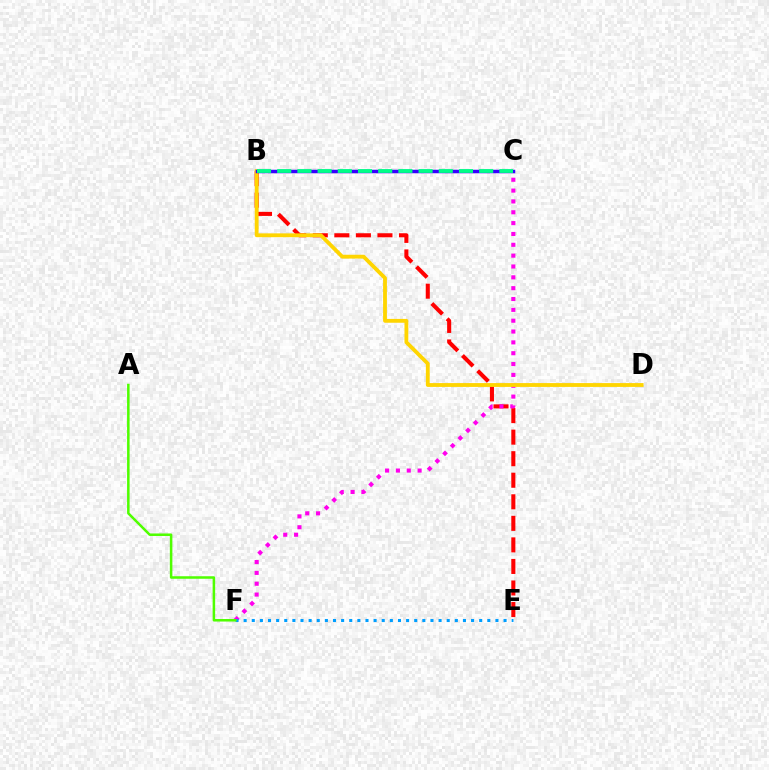{('B', 'E'): [{'color': '#ff0000', 'line_style': 'dashed', 'thickness': 2.93}], ('C', 'F'): [{'color': '#ff00ed', 'line_style': 'dotted', 'thickness': 2.95}], ('B', 'D'): [{'color': '#ffd500', 'line_style': 'solid', 'thickness': 2.76}], ('B', 'C'): [{'color': '#3700ff', 'line_style': 'solid', 'thickness': 2.52}, {'color': '#00ff86', 'line_style': 'dashed', 'thickness': 2.74}], ('E', 'F'): [{'color': '#009eff', 'line_style': 'dotted', 'thickness': 2.21}], ('A', 'F'): [{'color': '#4fff00', 'line_style': 'solid', 'thickness': 1.82}]}